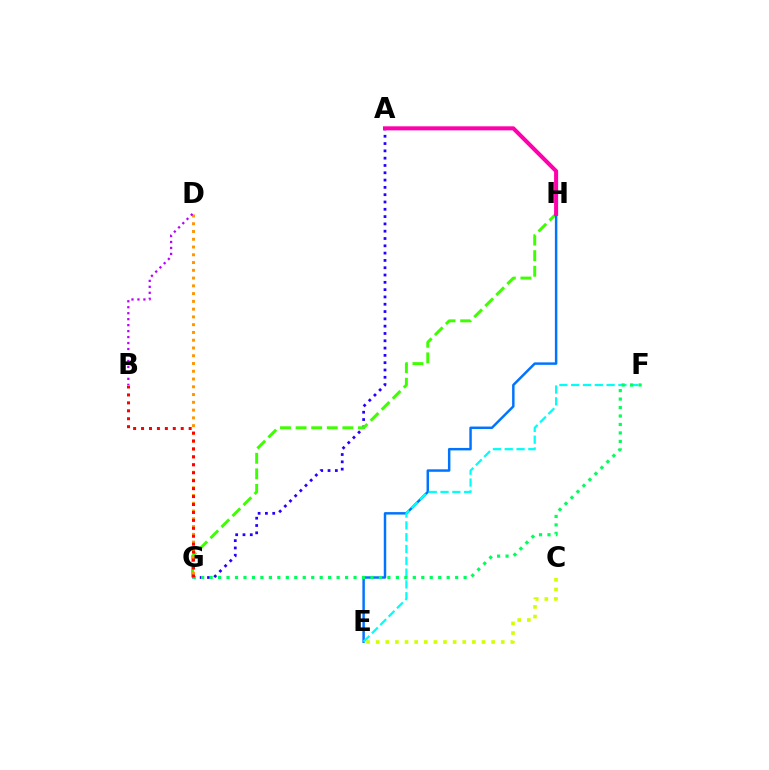{('A', 'G'): [{'color': '#2500ff', 'line_style': 'dotted', 'thickness': 1.98}], ('G', 'H'): [{'color': '#3dff00', 'line_style': 'dashed', 'thickness': 2.12}], ('E', 'H'): [{'color': '#0074ff', 'line_style': 'solid', 'thickness': 1.78}], ('E', 'F'): [{'color': '#00fff6', 'line_style': 'dashed', 'thickness': 1.6}], ('D', 'G'): [{'color': '#ff9400', 'line_style': 'dotted', 'thickness': 2.11}], ('A', 'H'): [{'color': '#ff00ac', 'line_style': 'solid', 'thickness': 2.91}], ('F', 'G'): [{'color': '#00ff5c', 'line_style': 'dotted', 'thickness': 2.3}], ('B', 'G'): [{'color': '#ff0000', 'line_style': 'dotted', 'thickness': 2.16}], ('B', 'D'): [{'color': '#b900ff', 'line_style': 'dotted', 'thickness': 1.62}], ('C', 'E'): [{'color': '#d1ff00', 'line_style': 'dotted', 'thickness': 2.61}]}